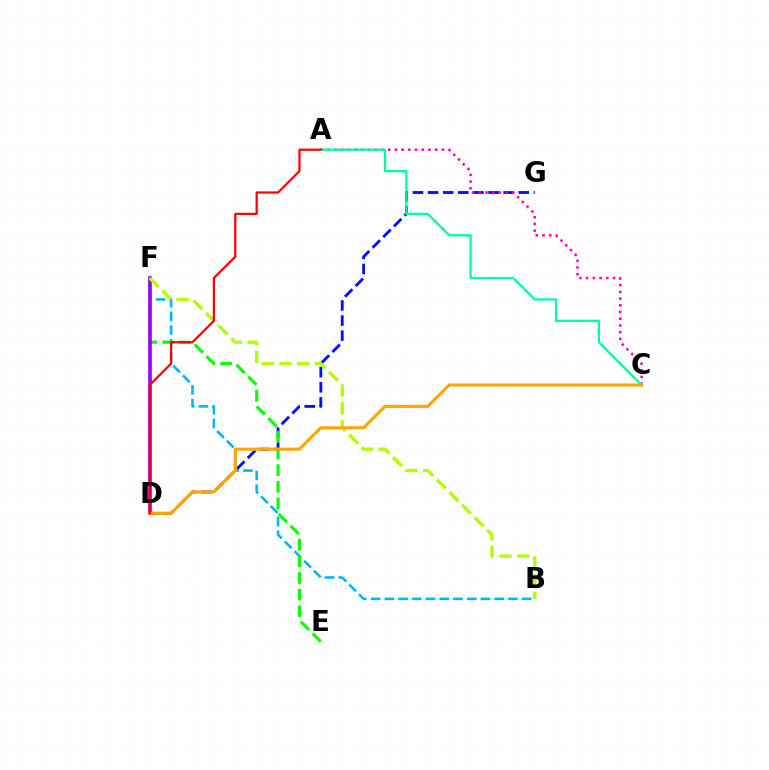{('B', 'F'): [{'color': '#00b5ff', 'line_style': 'dashed', 'thickness': 1.86}, {'color': '#b3ff00', 'line_style': 'dashed', 'thickness': 2.41}], ('D', 'G'): [{'color': '#0010ff', 'line_style': 'dashed', 'thickness': 2.05}], ('A', 'C'): [{'color': '#ff00bd', 'line_style': 'dotted', 'thickness': 1.82}, {'color': '#00ff9d', 'line_style': 'solid', 'thickness': 1.64}], ('E', 'F'): [{'color': '#08ff00', 'line_style': 'dashed', 'thickness': 2.27}], ('D', 'F'): [{'color': '#9b00ff', 'line_style': 'solid', 'thickness': 2.65}], ('C', 'D'): [{'color': '#ffa500', 'line_style': 'solid', 'thickness': 2.23}], ('A', 'D'): [{'color': '#ff0000', 'line_style': 'solid', 'thickness': 1.6}]}